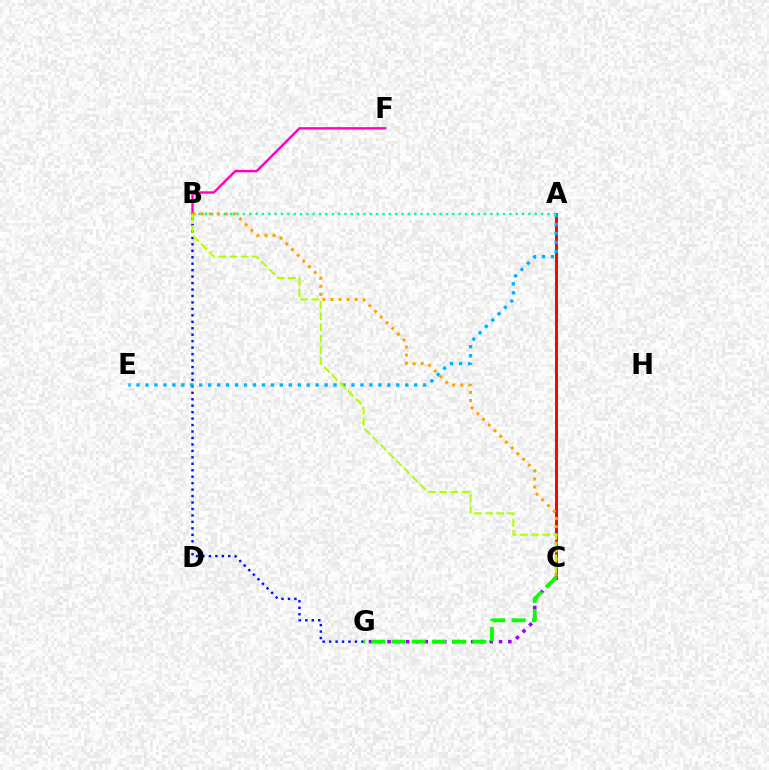{('B', 'G'): [{'color': '#0010ff', 'line_style': 'dotted', 'thickness': 1.75}], ('A', 'C'): [{'color': '#ff0000', 'line_style': 'solid', 'thickness': 2.13}], ('A', 'E'): [{'color': '#00b5ff', 'line_style': 'dotted', 'thickness': 2.43}], ('A', 'B'): [{'color': '#00ff9d', 'line_style': 'dotted', 'thickness': 1.72}], ('B', 'F'): [{'color': '#ff00bd', 'line_style': 'solid', 'thickness': 1.71}], ('B', 'C'): [{'color': '#ffa500', 'line_style': 'dotted', 'thickness': 2.2}, {'color': '#b3ff00', 'line_style': 'dashed', 'thickness': 1.52}], ('C', 'G'): [{'color': '#9b00ff', 'line_style': 'dotted', 'thickness': 2.52}, {'color': '#08ff00', 'line_style': 'dashed', 'thickness': 2.75}]}